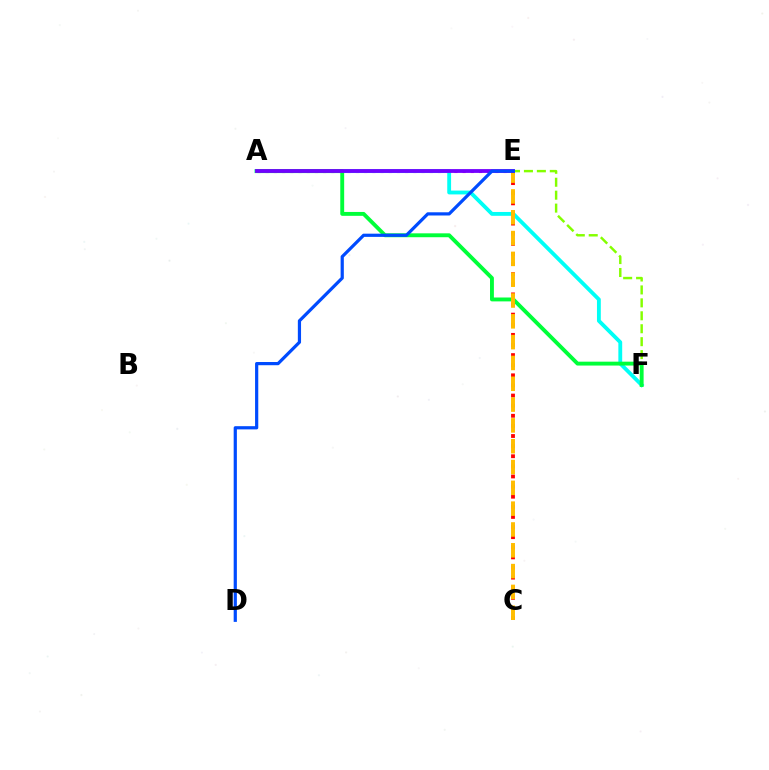{('A', 'E'): [{'color': '#ff00cf', 'line_style': 'dotted', 'thickness': 2.23}, {'color': '#7200ff', 'line_style': 'solid', 'thickness': 2.74}], ('E', 'F'): [{'color': '#84ff00', 'line_style': 'dashed', 'thickness': 1.76}], ('A', 'F'): [{'color': '#00fff6', 'line_style': 'solid', 'thickness': 2.76}, {'color': '#00ff39', 'line_style': 'solid', 'thickness': 2.8}], ('C', 'E'): [{'color': '#ff0000', 'line_style': 'dotted', 'thickness': 2.75}, {'color': '#ffbd00', 'line_style': 'dashed', 'thickness': 2.83}], ('D', 'E'): [{'color': '#004bff', 'line_style': 'solid', 'thickness': 2.31}]}